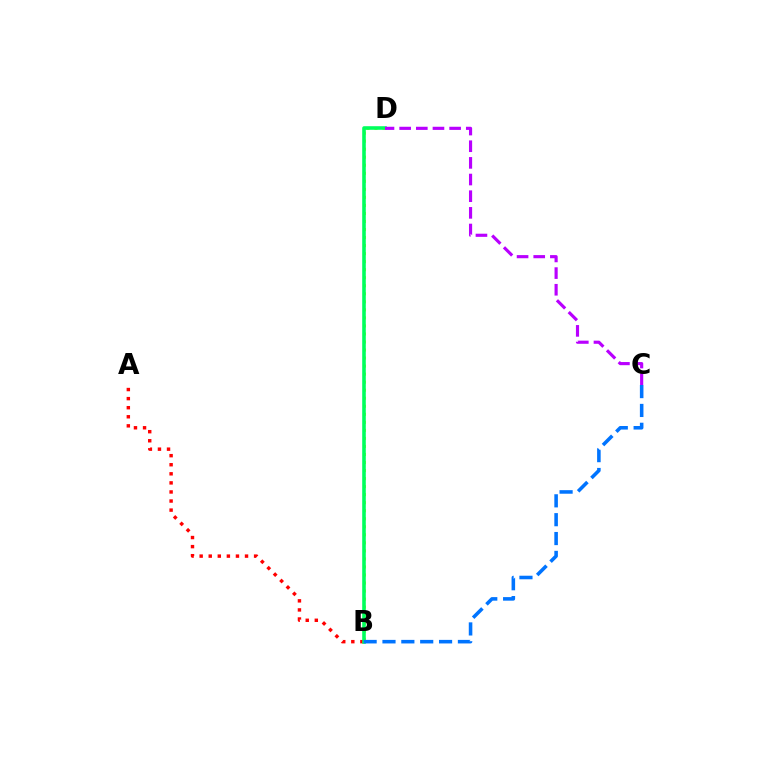{('A', 'B'): [{'color': '#ff0000', 'line_style': 'dotted', 'thickness': 2.47}], ('B', 'D'): [{'color': '#d1ff00', 'line_style': 'dotted', 'thickness': 2.18}, {'color': '#00ff5c', 'line_style': 'solid', 'thickness': 2.59}], ('B', 'C'): [{'color': '#0074ff', 'line_style': 'dashed', 'thickness': 2.56}], ('C', 'D'): [{'color': '#b900ff', 'line_style': 'dashed', 'thickness': 2.26}]}